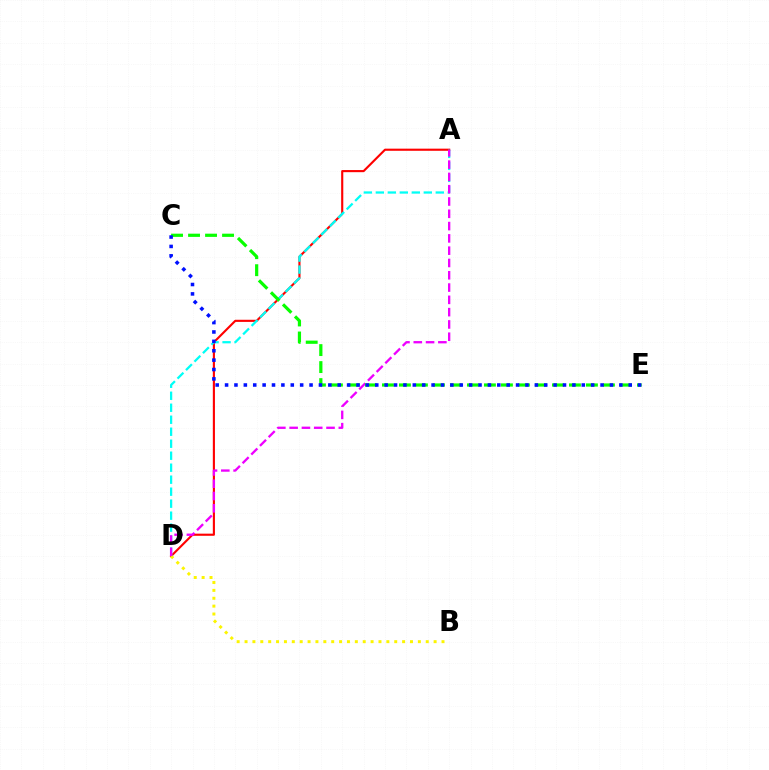{('A', 'D'): [{'color': '#ff0000', 'line_style': 'solid', 'thickness': 1.53}, {'color': '#00fff6', 'line_style': 'dashed', 'thickness': 1.63}, {'color': '#ee00ff', 'line_style': 'dashed', 'thickness': 1.67}], ('B', 'D'): [{'color': '#fcf500', 'line_style': 'dotted', 'thickness': 2.14}], ('C', 'E'): [{'color': '#08ff00', 'line_style': 'dashed', 'thickness': 2.31}, {'color': '#0010ff', 'line_style': 'dotted', 'thickness': 2.55}]}